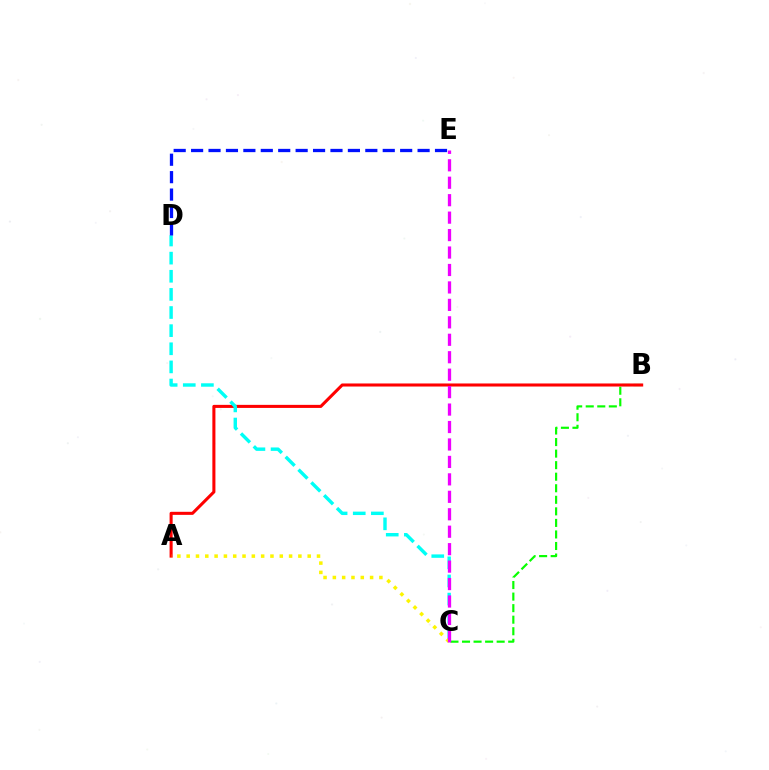{('B', 'C'): [{'color': '#08ff00', 'line_style': 'dashed', 'thickness': 1.57}], ('A', 'B'): [{'color': '#ff0000', 'line_style': 'solid', 'thickness': 2.2}], ('C', 'D'): [{'color': '#00fff6', 'line_style': 'dashed', 'thickness': 2.46}], ('D', 'E'): [{'color': '#0010ff', 'line_style': 'dashed', 'thickness': 2.37}], ('A', 'C'): [{'color': '#fcf500', 'line_style': 'dotted', 'thickness': 2.53}], ('C', 'E'): [{'color': '#ee00ff', 'line_style': 'dashed', 'thickness': 2.37}]}